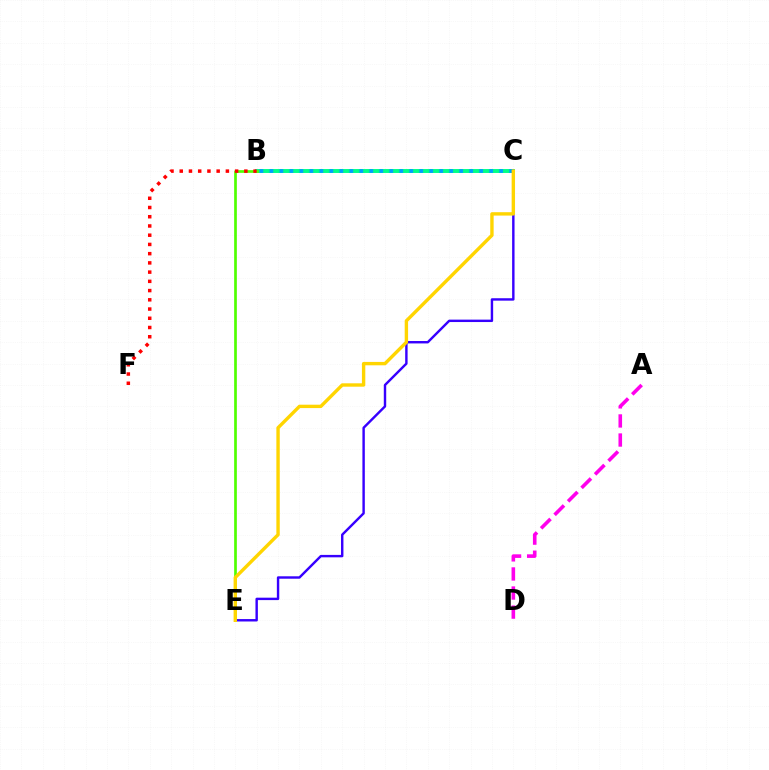{('B', 'C'): [{'color': '#00ff86', 'line_style': 'solid', 'thickness': 2.84}, {'color': '#009eff', 'line_style': 'dotted', 'thickness': 2.71}], ('B', 'E'): [{'color': '#4fff00', 'line_style': 'solid', 'thickness': 1.94}], ('A', 'D'): [{'color': '#ff00ed', 'line_style': 'dashed', 'thickness': 2.59}], ('C', 'E'): [{'color': '#3700ff', 'line_style': 'solid', 'thickness': 1.74}, {'color': '#ffd500', 'line_style': 'solid', 'thickness': 2.44}], ('B', 'F'): [{'color': '#ff0000', 'line_style': 'dotted', 'thickness': 2.51}]}